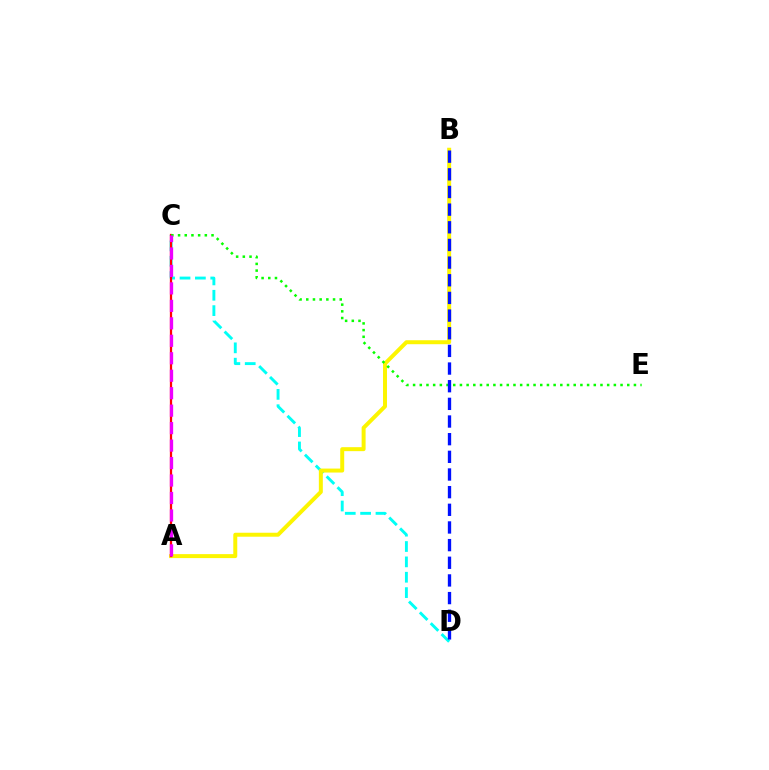{('C', 'D'): [{'color': '#00fff6', 'line_style': 'dashed', 'thickness': 2.09}], ('A', 'B'): [{'color': '#fcf500', 'line_style': 'solid', 'thickness': 2.86}], ('A', 'C'): [{'color': '#ff0000', 'line_style': 'solid', 'thickness': 1.63}, {'color': '#ee00ff', 'line_style': 'dashed', 'thickness': 2.37}], ('C', 'E'): [{'color': '#08ff00', 'line_style': 'dotted', 'thickness': 1.82}], ('B', 'D'): [{'color': '#0010ff', 'line_style': 'dashed', 'thickness': 2.4}]}